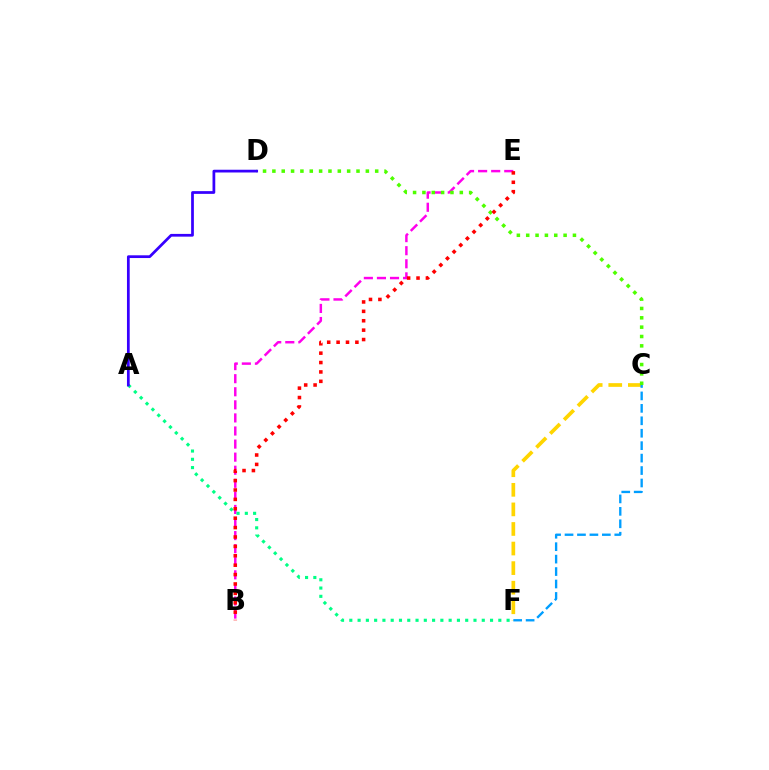{('B', 'E'): [{'color': '#ff00ed', 'line_style': 'dashed', 'thickness': 1.78}, {'color': '#ff0000', 'line_style': 'dotted', 'thickness': 2.55}], ('C', 'F'): [{'color': '#ffd500', 'line_style': 'dashed', 'thickness': 2.66}, {'color': '#009eff', 'line_style': 'dashed', 'thickness': 1.69}], ('A', 'F'): [{'color': '#00ff86', 'line_style': 'dotted', 'thickness': 2.25}], ('C', 'D'): [{'color': '#4fff00', 'line_style': 'dotted', 'thickness': 2.54}], ('A', 'D'): [{'color': '#3700ff', 'line_style': 'solid', 'thickness': 1.98}]}